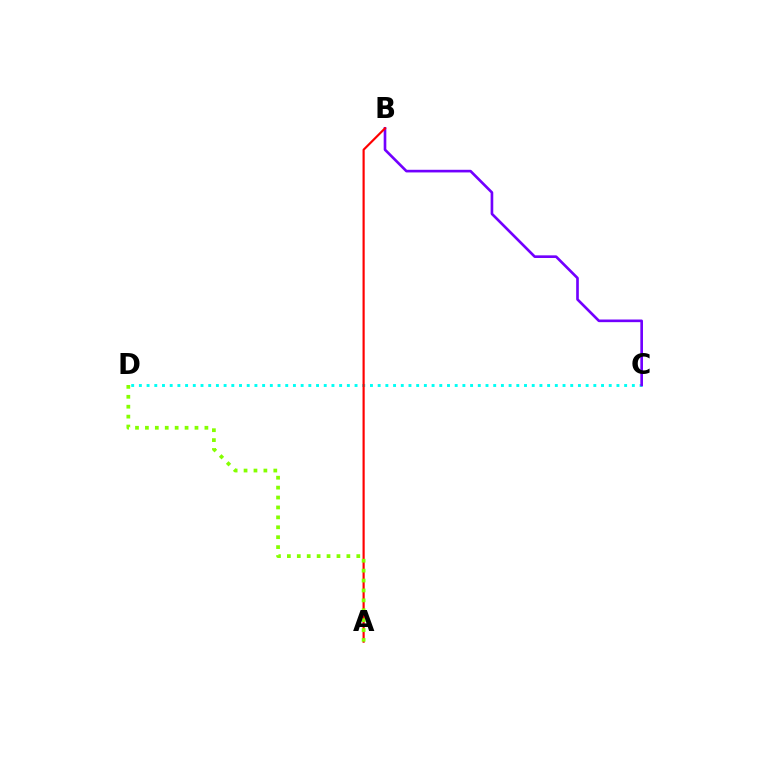{('C', 'D'): [{'color': '#00fff6', 'line_style': 'dotted', 'thickness': 2.09}], ('B', 'C'): [{'color': '#7200ff', 'line_style': 'solid', 'thickness': 1.91}], ('A', 'B'): [{'color': '#ff0000', 'line_style': 'solid', 'thickness': 1.56}], ('A', 'D'): [{'color': '#84ff00', 'line_style': 'dotted', 'thickness': 2.69}]}